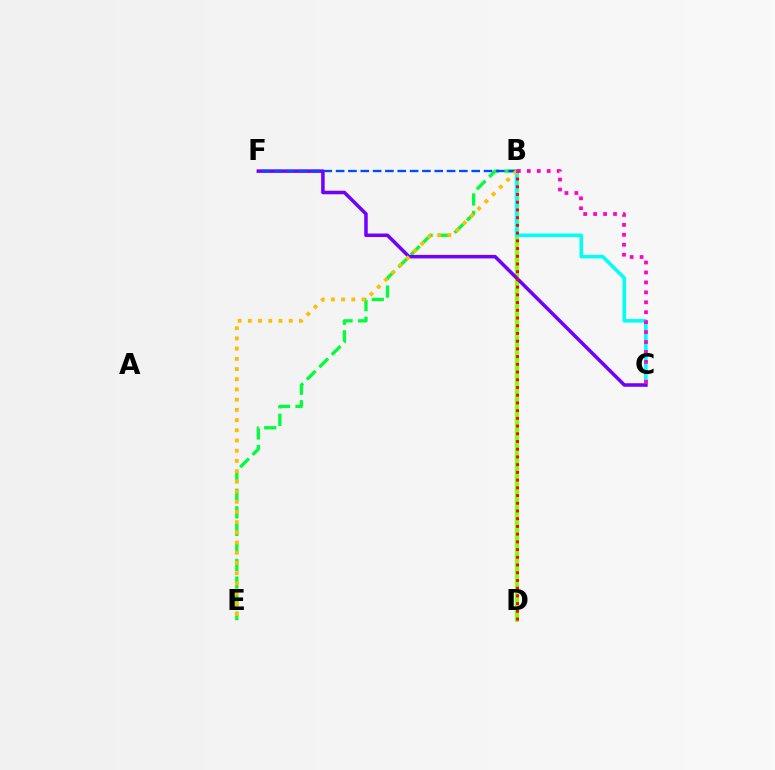{('B', 'E'): [{'color': '#00ff39', 'line_style': 'dashed', 'thickness': 2.39}, {'color': '#ffbd00', 'line_style': 'dotted', 'thickness': 2.77}], ('B', 'D'): [{'color': '#84ff00', 'line_style': 'solid', 'thickness': 2.89}, {'color': '#ff0000', 'line_style': 'dotted', 'thickness': 2.1}], ('B', 'C'): [{'color': '#00fff6', 'line_style': 'solid', 'thickness': 2.57}, {'color': '#ff00cf', 'line_style': 'dotted', 'thickness': 2.7}], ('C', 'F'): [{'color': '#7200ff', 'line_style': 'solid', 'thickness': 2.53}], ('B', 'F'): [{'color': '#004bff', 'line_style': 'dashed', 'thickness': 1.67}]}